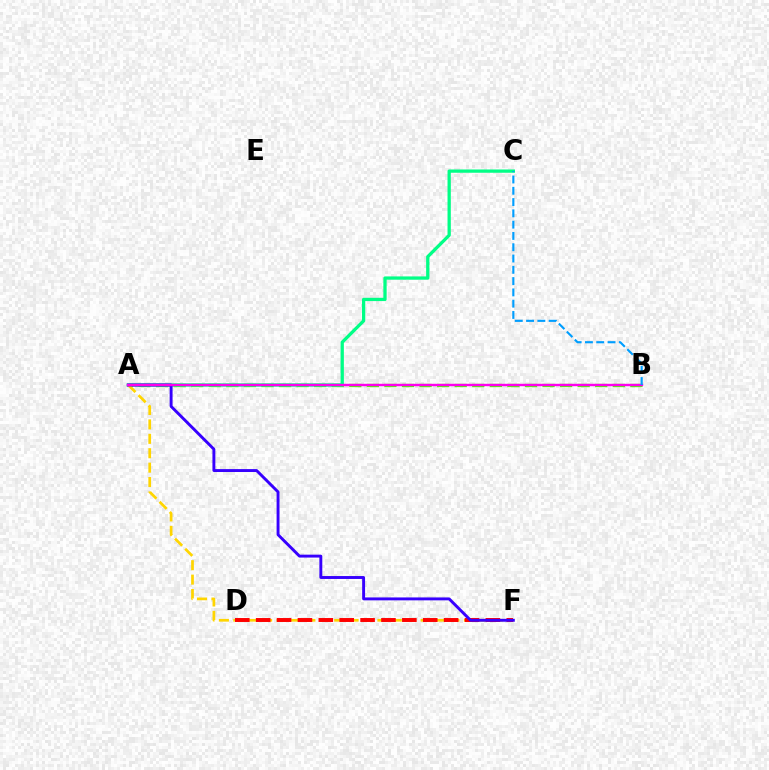{('A', 'B'): [{'color': '#4fff00', 'line_style': 'dashed', 'thickness': 2.39}, {'color': '#ff00ed', 'line_style': 'solid', 'thickness': 1.73}], ('A', 'C'): [{'color': '#00ff86', 'line_style': 'solid', 'thickness': 2.36}], ('A', 'F'): [{'color': '#ffd500', 'line_style': 'dashed', 'thickness': 1.96}, {'color': '#3700ff', 'line_style': 'solid', 'thickness': 2.1}], ('D', 'F'): [{'color': '#ff0000', 'line_style': 'dashed', 'thickness': 2.84}], ('B', 'C'): [{'color': '#009eff', 'line_style': 'dashed', 'thickness': 1.53}]}